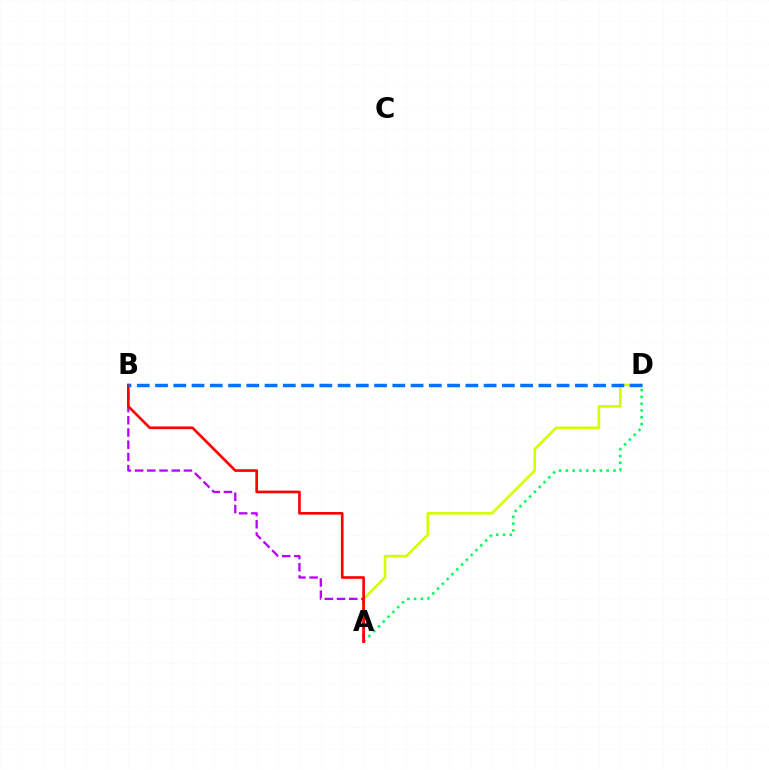{('A', 'D'): [{'color': '#00ff5c', 'line_style': 'dotted', 'thickness': 1.85}, {'color': '#d1ff00', 'line_style': 'solid', 'thickness': 1.86}], ('A', 'B'): [{'color': '#b900ff', 'line_style': 'dashed', 'thickness': 1.66}, {'color': '#ff0000', 'line_style': 'solid', 'thickness': 1.91}], ('B', 'D'): [{'color': '#0074ff', 'line_style': 'dashed', 'thickness': 2.48}]}